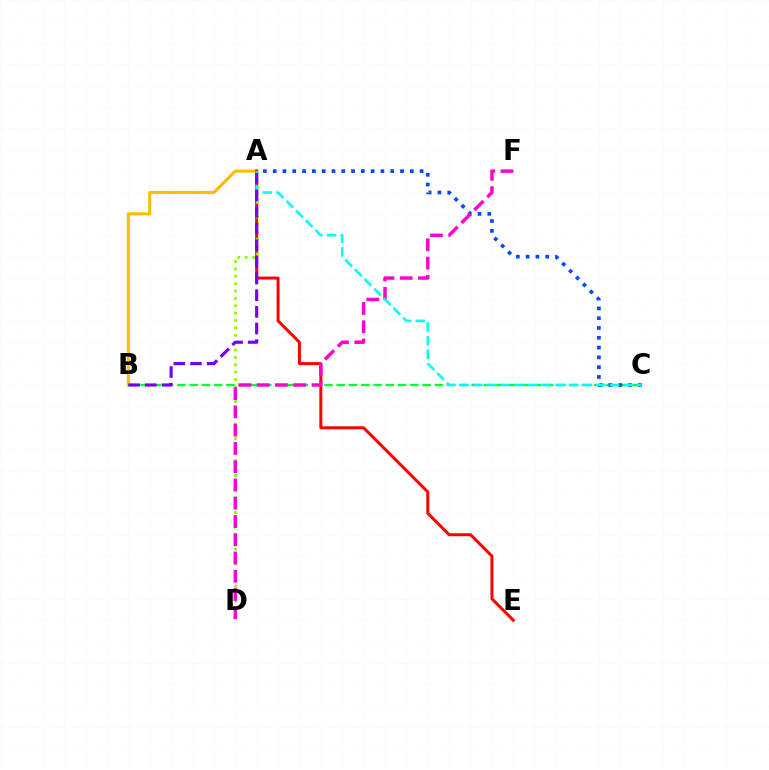{('A', 'B'): [{'color': '#ffbd00', 'line_style': 'solid', 'thickness': 2.2}, {'color': '#7200ff', 'line_style': 'dashed', 'thickness': 2.26}], ('B', 'C'): [{'color': '#00ff39', 'line_style': 'dashed', 'thickness': 1.67}], ('A', 'E'): [{'color': '#ff0000', 'line_style': 'solid', 'thickness': 2.15}], ('A', 'D'): [{'color': '#84ff00', 'line_style': 'dotted', 'thickness': 2.0}], ('A', 'C'): [{'color': '#004bff', 'line_style': 'dotted', 'thickness': 2.66}, {'color': '#00fff6', 'line_style': 'dashed', 'thickness': 1.86}], ('D', 'F'): [{'color': '#ff00cf', 'line_style': 'dashed', 'thickness': 2.48}]}